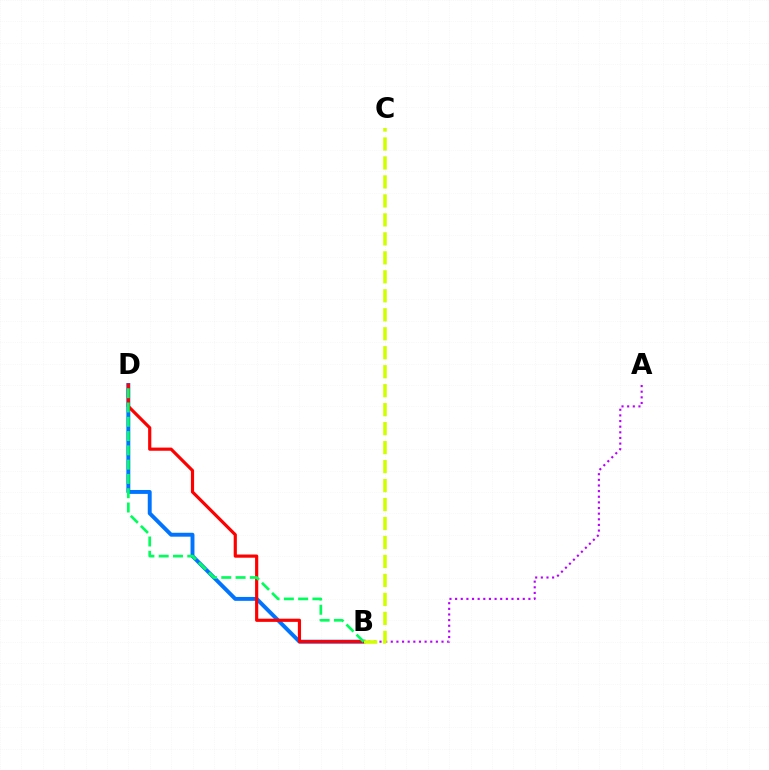{('B', 'D'): [{'color': '#0074ff', 'line_style': 'solid', 'thickness': 2.82}, {'color': '#ff0000', 'line_style': 'solid', 'thickness': 2.28}, {'color': '#00ff5c', 'line_style': 'dashed', 'thickness': 1.94}], ('A', 'B'): [{'color': '#b900ff', 'line_style': 'dotted', 'thickness': 1.53}], ('B', 'C'): [{'color': '#d1ff00', 'line_style': 'dashed', 'thickness': 2.58}]}